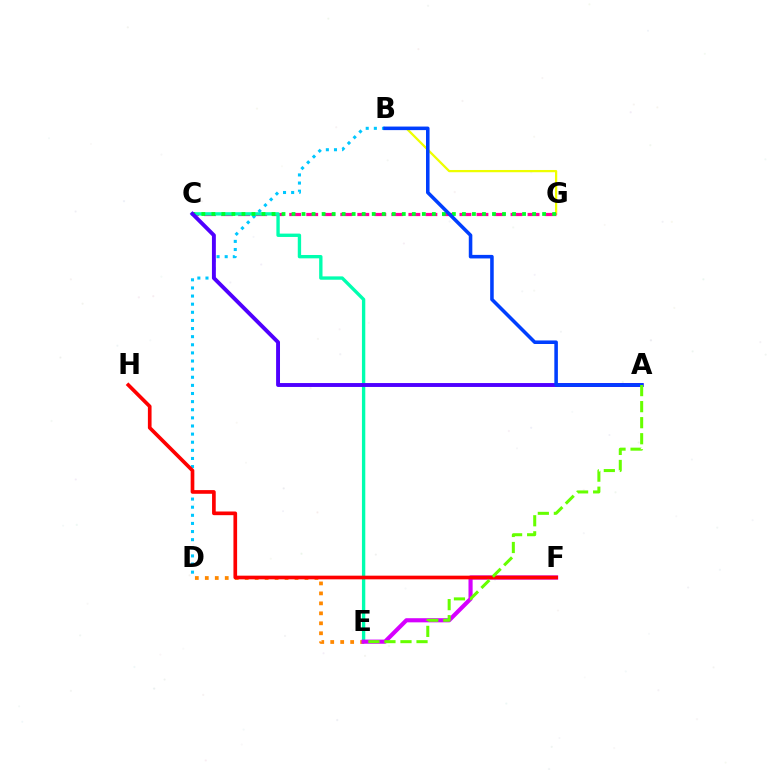{('B', 'G'): [{'color': '#eeff00', 'line_style': 'solid', 'thickness': 1.62}], ('C', 'G'): [{'color': '#ff00a0', 'line_style': 'dashed', 'thickness': 2.31}, {'color': '#00ff27', 'line_style': 'dotted', 'thickness': 2.72}], ('D', 'E'): [{'color': '#ff8800', 'line_style': 'dotted', 'thickness': 2.71}], ('C', 'E'): [{'color': '#00ffaf', 'line_style': 'solid', 'thickness': 2.41}], ('B', 'D'): [{'color': '#00c7ff', 'line_style': 'dotted', 'thickness': 2.21}], ('A', 'C'): [{'color': '#4f00ff', 'line_style': 'solid', 'thickness': 2.81}], ('E', 'F'): [{'color': '#d600ff', 'line_style': 'solid', 'thickness': 2.98}], ('F', 'H'): [{'color': '#ff0000', 'line_style': 'solid', 'thickness': 2.64}], ('A', 'B'): [{'color': '#003fff', 'line_style': 'solid', 'thickness': 2.56}], ('A', 'E'): [{'color': '#66ff00', 'line_style': 'dashed', 'thickness': 2.18}]}